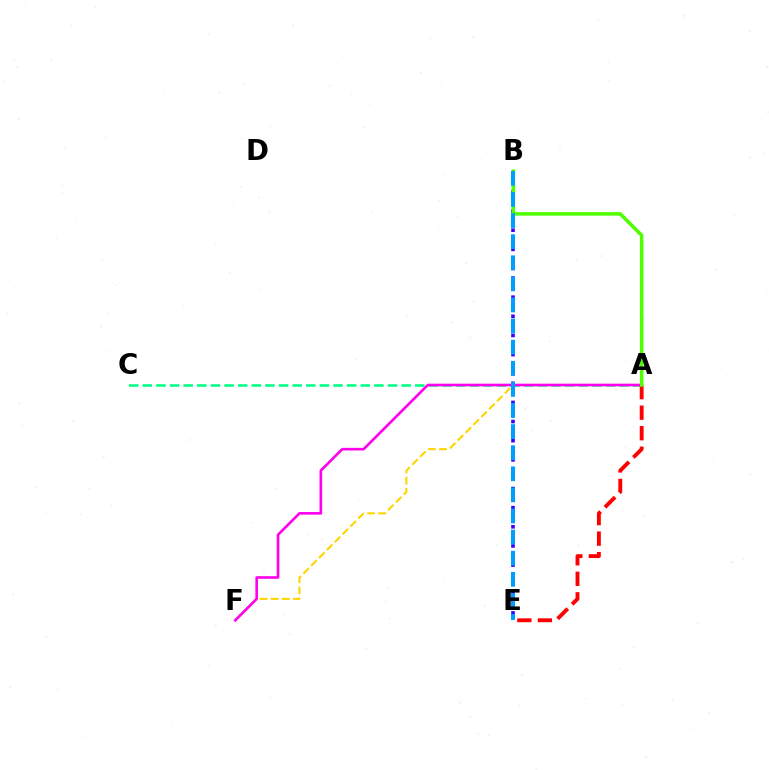{('A', 'C'): [{'color': '#00ff86', 'line_style': 'dashed', 'thickness': 1.85}], ('B', 'E'): [{'color': '#3700ff', 'line_style': 'dotted', 'thickness': 2.6}, {'color': '#009eff', 'line_style': 'dashed', 'thickness': 2.87}], ('A', 'E'): [{'color': '#ff0000', 'line_style': 'dashed', 'thickness': 2.79}], ('A', 'F'): [{'color': '#ffd500', 'line_style': 'dashed', 'thickness': 1.51}, {'color': '#ff00ed', 'line_style': 'solid', 'thickness': 1.89}], ('A', 'B'): [{'color': '#4fff00', 'line_style': 'solid', 'thickness': 2.54}]}